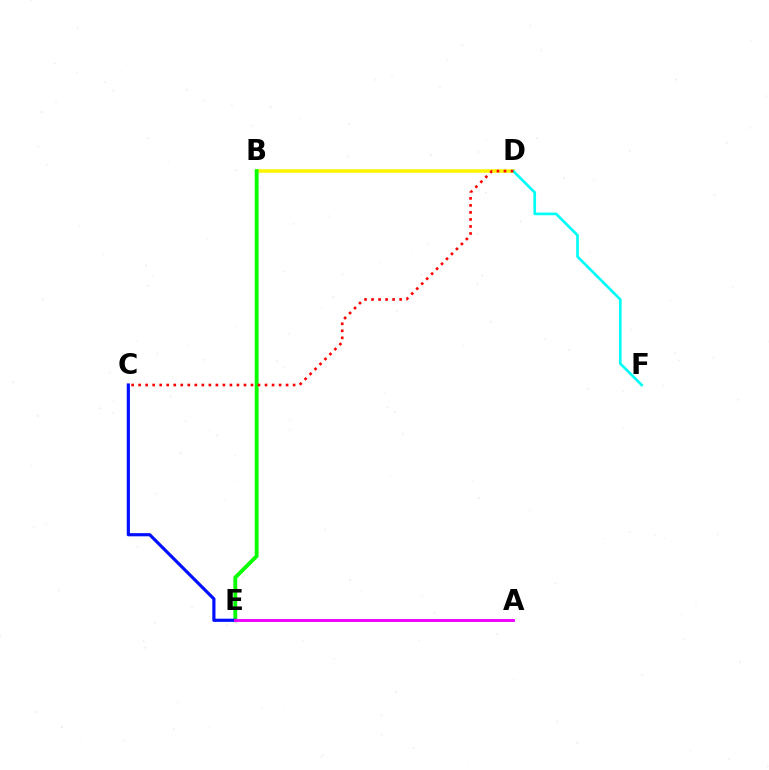{('B', 'D'): [{'color': '#fcf500', 'line_style': 'solid', 'thickness': 2.56}], ('B', 'E'): [{'color': '#08ff00', 'line_style': 'solid', 'thickness': 2.77}], ('C', 'E'): [{'color': '#0010ff', 'line_style': 'solid', 'thickness': 2.29}], ('D', 'F'): [{'color': '#00fff6', 'line_style': 'solid', 'thickness': 1.93}], ('C', 'D'): [{'color': '#ff0000', 'line_style': 'dotted', 'thickness': 1.91}], ('A', 'E'): [{'color': '#ee00ff', 'line_style': 'solid', 'thickness': 2.08}]}